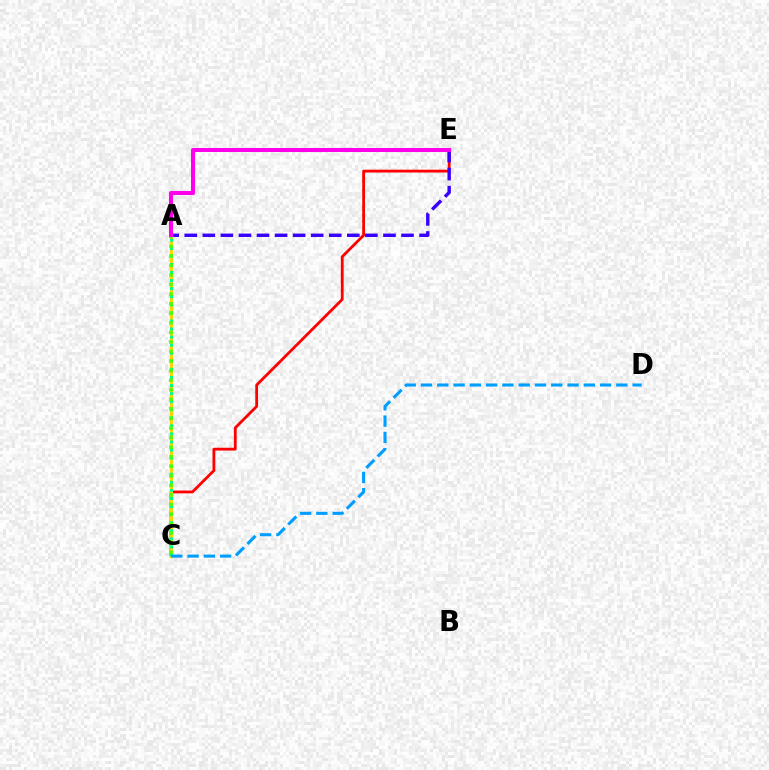{('C', 'E'): [{'color': '#ff0000', 'line_style': 'solid', 'thickness': 2.02}], ('A', 'E'): [{'color': '#3700ff', 'line_style': 'dashed', 'thickness': 2.45}, {'color': '#ff00ed', 'line_style': 'solid', 'thickness': 2.91}], ('A', 'C'): [{'color': '#ffd500', 'line_style': 'solid', 'thickness': 2.28}, {'color': '#00ff86', 'line_style': 'dotted', 'thickness': 2.19}, {'color': '#4fff00', 'line_style': 'dotted', 'thickness': 2.6}], ('C', 'D'): [{'color': '#009eff', 'line_style': 'dashed', 'thickness': 2.21}]}